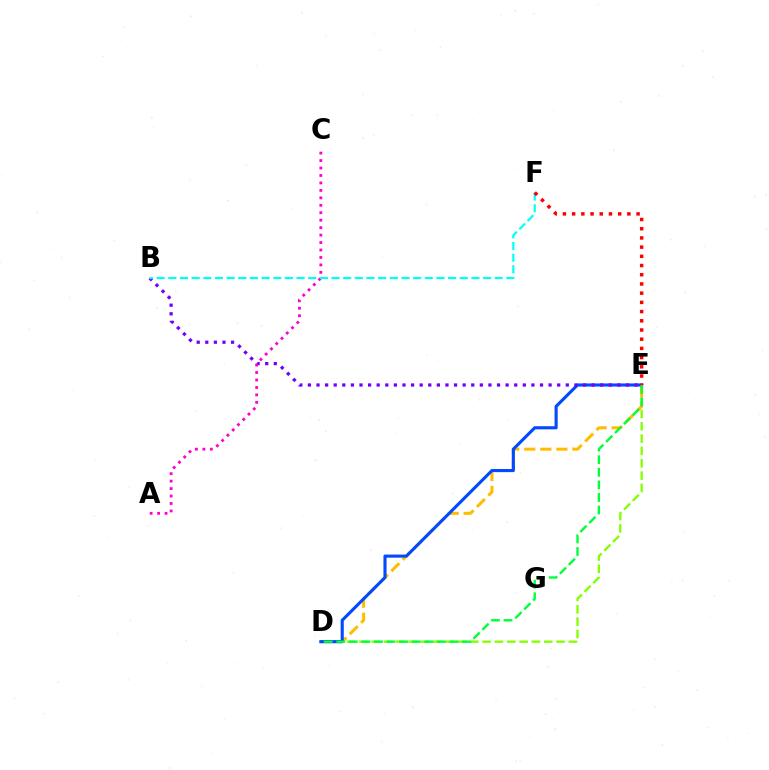{('D', 'E'): [{'color': '#84ff00', 'line_style': 'dashed', 'thickness': 1.67}, {'color': '#ffbd00', 'line_style': 'dashed', 'thickness': 2.18}, {'color': '#004bff', 'line_style': 'solid', 'thickness': 2.24}, {'color': '#00ff39', 'line_style': 'dashed', 'thickness': 1.71}], ('B', 'E'): [{'color': '#7200ff', 'line_style': 'dotted', 'thickness': 2.34}], ('A', 'C'): [{'color': '#ff00cf', 'line_style': 'dotted', 'thickness': 2.03}], ('B', 'F'): [{'color': '#00fff6', 'line_style': 'dashed', 'thickness': 1.58}], ('E', 'F'): [{'color': '#ff0000', 'line_style': 'dotted', 'thickness': 2.5}]}